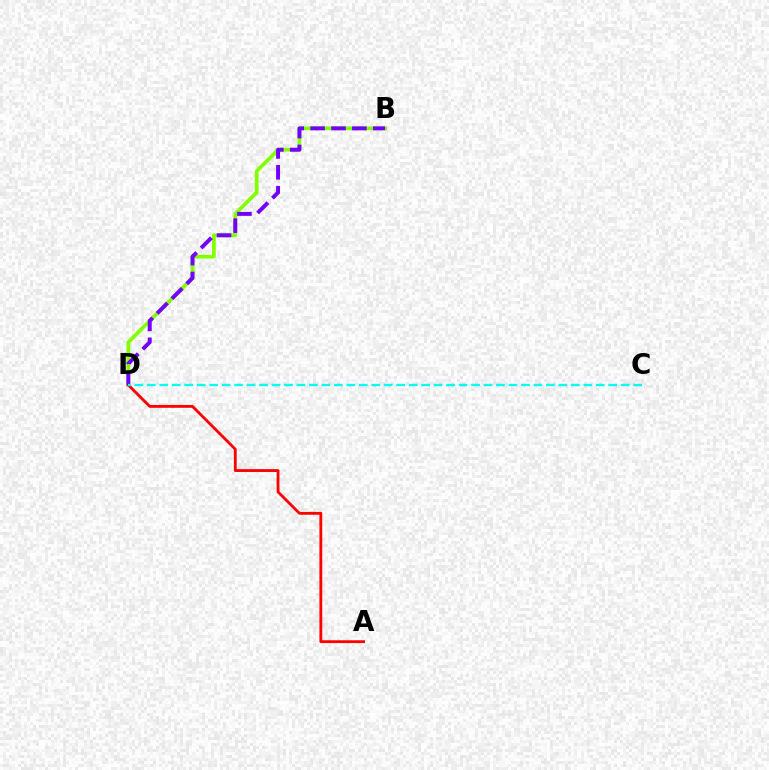{('B', 'D'): [{'color': '#84ff00', 'line_style': 'solid', 'thickness': 2.69}, {'color': '#7200ff', 'line_style': 'dashed', 'thickness': 2.84}], ('A', 'D'): [{'color': '#ff0000', 'line_style': 'solid', 'thickness': 2.04}], ('C', 'D'): [{'color': '#00fff6', 'line_style': 'dashed', 'thickness': 1.69}]}